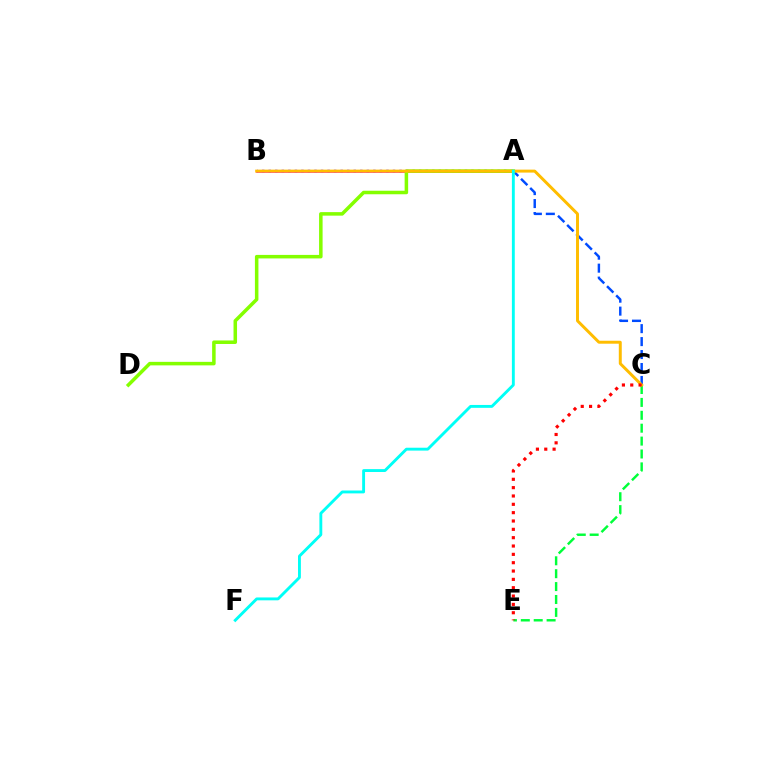{('A', 'B'): [{'color': '#ff00cf', 'line_style': 'solid', 'thickness': 1.97}, {'color': '#7200ff', 'line_style': 'dotted', 'thickness': 1.78}], ('A', 'C'): [{'color': '#004bff', 'line_style': 'dashed', 'thickness': 1.76}], ('C', 'E'): [{'color': '#00ff39', 'line_style': 'dashed', 'thickness': 1.75}, {'color': '#ff0000', 'line_style': 'dotted', 'thickness': 2.27}], ('A', 'D'): [{'color': '#84ff00', 'line_style': 'solid', 'thickness': 2.53}], ('B', 'C'): [{'color': '#ffbd00', 'line_style': 'solid', 'thickness': 2.13}], ('A', 'F'): [{'color': '#00fff6', 'line_style': 'solid', 'thickness': 2.07}]}